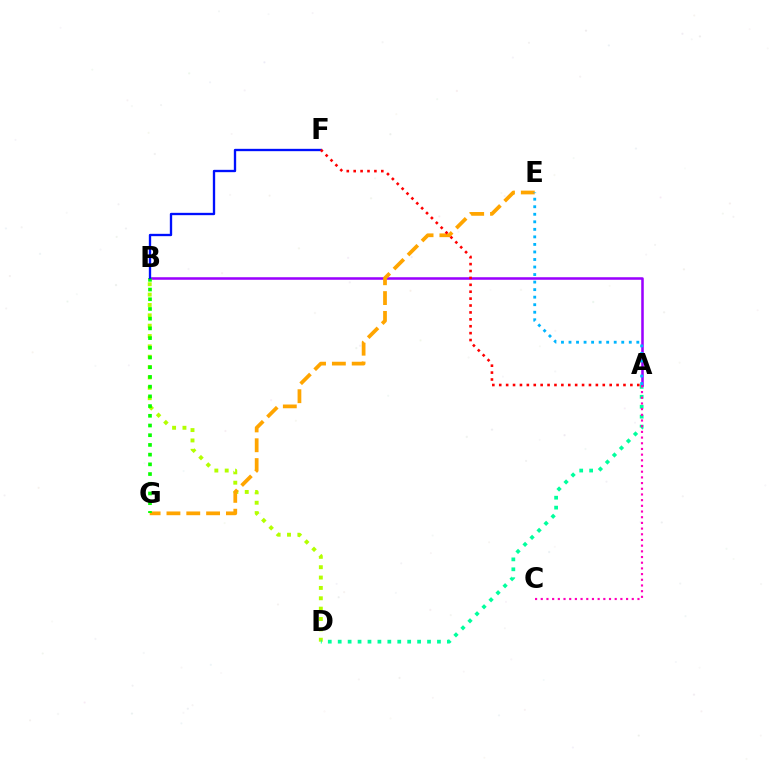{('B', 'D'): [{'color': '#b3ff00', 'line_style': 'dotted', 'thickness': 2.81}], ('A', 'D'): [{'color': '#00ff9d', 'line_style': 'dotted', 'thickness': 2.7}], ('A', 'B'): [{'color': '#9b00ff', 'line_style': 'solid', 'thickness': 1.83}], ('A', 'C'): [{'color': '#ff00bd', 'line_style': 'dotted', 'thickness': 1.55}], ('E', 'G'): [{'color': '#ffa500', 'line_style': 'dashed', 'thickness': 2.69}], ('B', 'G'): [{'color': '#08ff00', 'line_style': 'dotted', 'thickness': 2.64}], ('B', 'F'): [{'color': '#0010ff', 'line_style': 'solid', 'thickness': 1.68}], ('A', 'E'): [{'color': '#00b5ff', 'line_style': 'dotted', 'thickness': 2.05}], ('A', 'F'): [{'color': '#ff0000', 'line_style': 'dotted', 'thickness': 1.88}]}